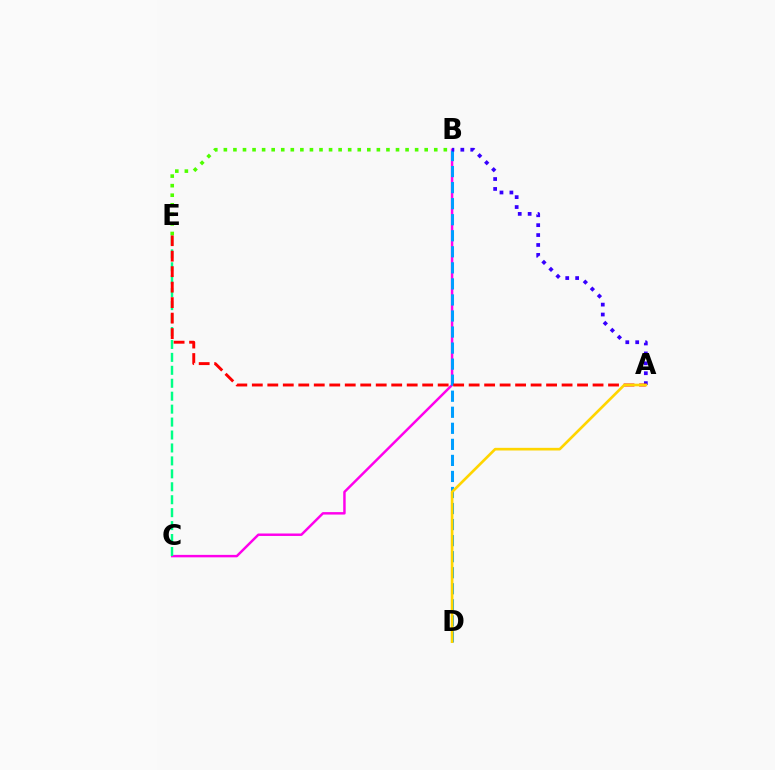{('B', 'C'): [{'color': '#ff00ed', 'line_style': 'solid', 'thickness': 1.77}], ('B', 'D'): [{'color': '#009eff', 'line_style': 'dashed', 'thickness': 2.18}], ('A', 'B'): [{'color': '#3700ff', 'line_style': 'dotted', 'thickness': 2.69}], ('C', 'E'): [{'color': '#00ff86', 'line_style': 'dashed', 'thickness': 1.76}], ('A', 'E'): [{'color': '#ff0000', 'line_style': 'dashed', 'thickness': 2.1}], ('B', 'E'): [{'color': '#4fff00', 'line_style': 'dotted', 'thickness': 2.6}], ('A', 'D'): [{'color': '#ffd500', 'line_style': 'solid', 'thickness': 1.91}]}